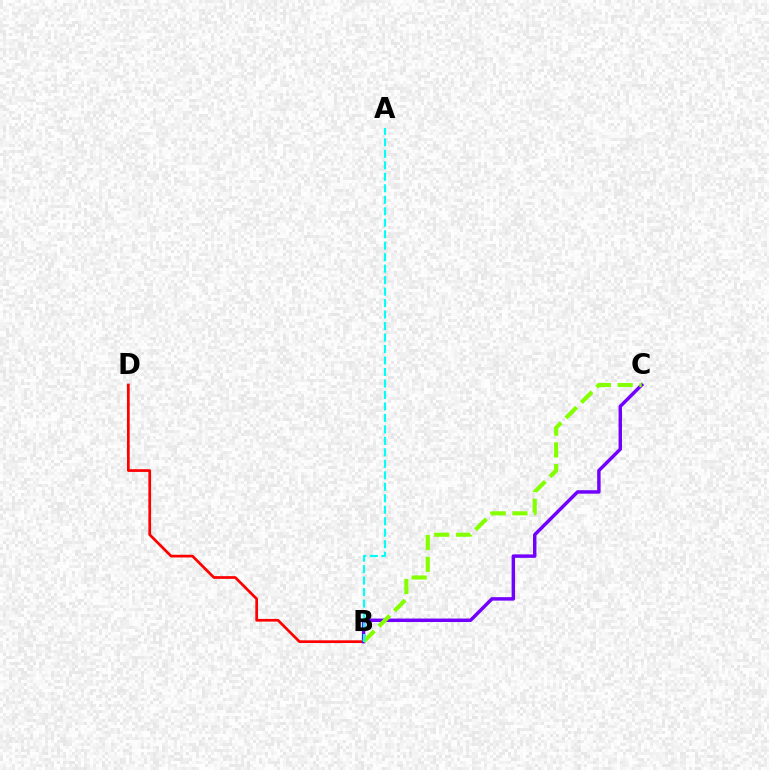{('B', 'D'): [{'color': '#ff0000', 'line_style': 'solid', 'thickness': 1.95}], ('B', 'C'): [{'color': '#7200ff', 'line_style': 'solid', 'thickness': 2.48}, {'color': '#84ff00', 'line_style': 'dashed', 'thickness': 2.96}], ('A', 'B'): [{'color': '#00fff6', 'line_style': 'dashed', 'thickness': 1.56}]}